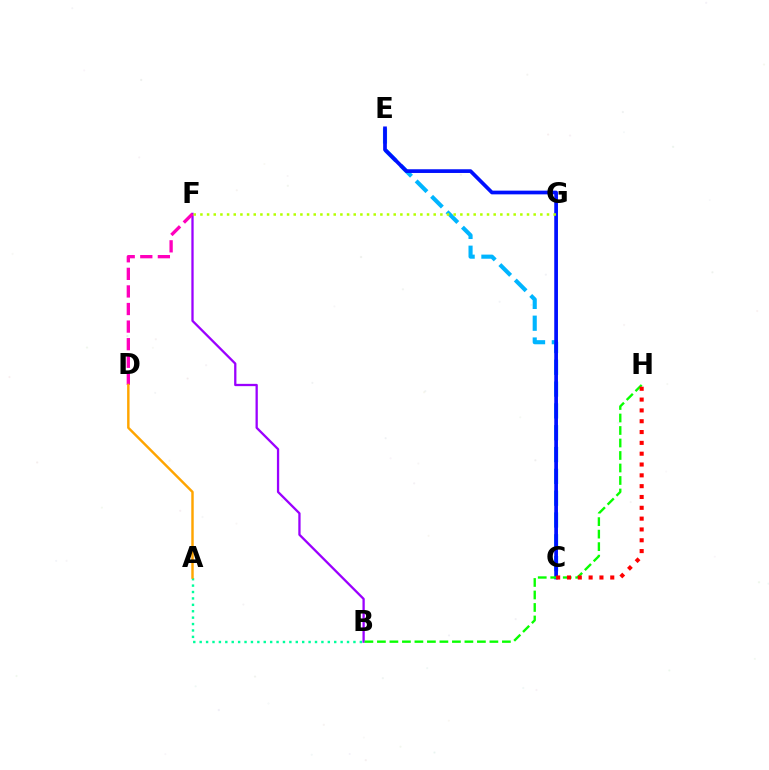{('B', 'F'): [{'color': '#9b00ff', 'line_style': 'solid', 'thickness': 1.65}], ('A', 'B'): [{'color': '#00ff9d', 'line_style': 'dotted', 'thickness': 1.74}], ('C', 'E'): [{'color': '#00b5ff', 'line_style': 'dashed', 'thickness': 2.96}, {'color': '#0010ff', 'line_style': 'solid', 'thickness': 2.67}], ('B', 'H'): [{'color': '#08ff00', 'line_style': 'dashed', 'thickness': 1.7}], ('D', 'F'): [{'color': '#ff00bd', 'line_style': 'dashed', 'thickness': 2.39}], ('C', 'H'): [{'color': '#ff0000', 'line_style': 'dotted', 'thickness': 2.94}], ('A', 'D'): [{'color': '#ffa500', 'line_style': 'solid', 'thickness': 1.76}], ('F', 'G'): [{'color': '#b3ff00', 'line_style': 'dotted', 'thickness': 1.81}]}